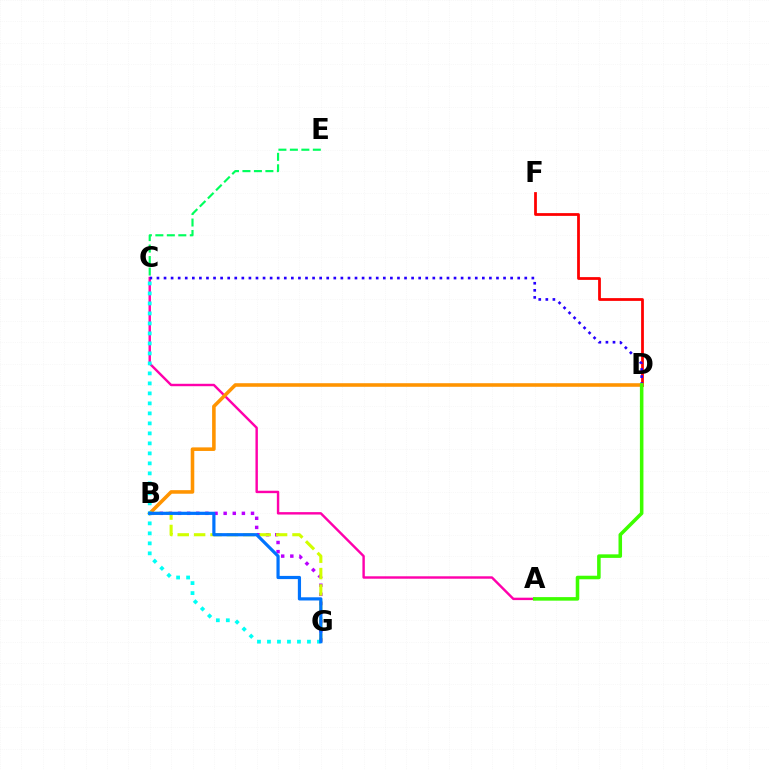{('D', 'F'): [{'color': '#ff0000', 'line_style': 'solid', 'thickness': 1.99}], ('A', 'C'): [{'color': '#ff00ac', 'line_style': 'solid', 'thickness': 1.74}], ('B', 'G'): [{'color': '#b900ff', 'line_style': 'dotted', 'thickness': 2.48}, {'color': '#d1ff00', 'line_style': 'dashed', 'thickness': 2.23}, {'color': '#0074ff', 'line_style': 'solid', 'thickness': 2.3}], ('C', 'D'): [{'color': '#2500ff', 'line_style': 'dotted', 'thickness': 1.92}], ('B', 'D'): [{'color': '#ff9400', 'line_style': 'solid', 'thickness': 2.57}], ('A', 'D'): [{'color': '#3dff00', 'line_style': 'solid', 'thickness': 2.55}], ('C', 'G'): [{'color': '#00fff6', 'line_style': 'dotted', 'thickness': 2.72}], ('C', 'E'): [{'color': '#00ff5c', 'line_style': 'dashed', 'thickness': 1.56}]}